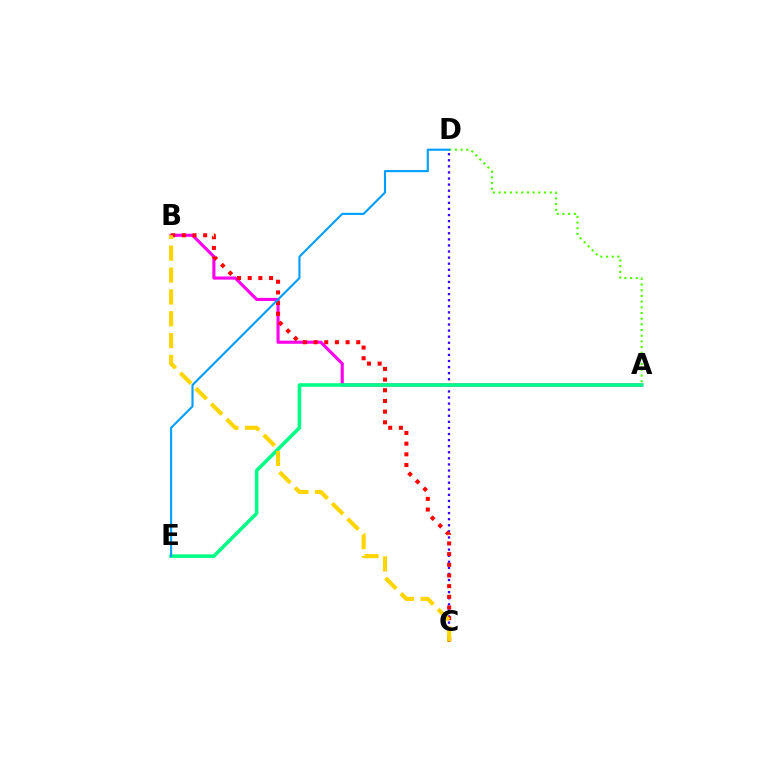{('A', 'B'): [{'color': '#ff00ed', 'line_style': 'solid', 'thickness': 2.24}], ('A', 'D'): [{'color': '#4fff00', 'line_style': 'dotted', 'thickness': 1.54}], ('C', 'D'): [{'color': '#3700ff', 'line_style': 'dotted', 'thickness': 1.65}], ('A', 'E'): [{'color': '#00ff86', 'line_style': 'solid', 'thickness': 2.58}], ('B', 'C'): [{'color': '#ff0000', 'line_style': 'dotted', 'thickness': 2.9}, {'color': '#ffd500', 'line_style': 'dashed', 'thickness': 2.97}], ('D', 'E'): [{'color': '#009eff', 'line_style': 'solid', 'thickness': 1.52}]}